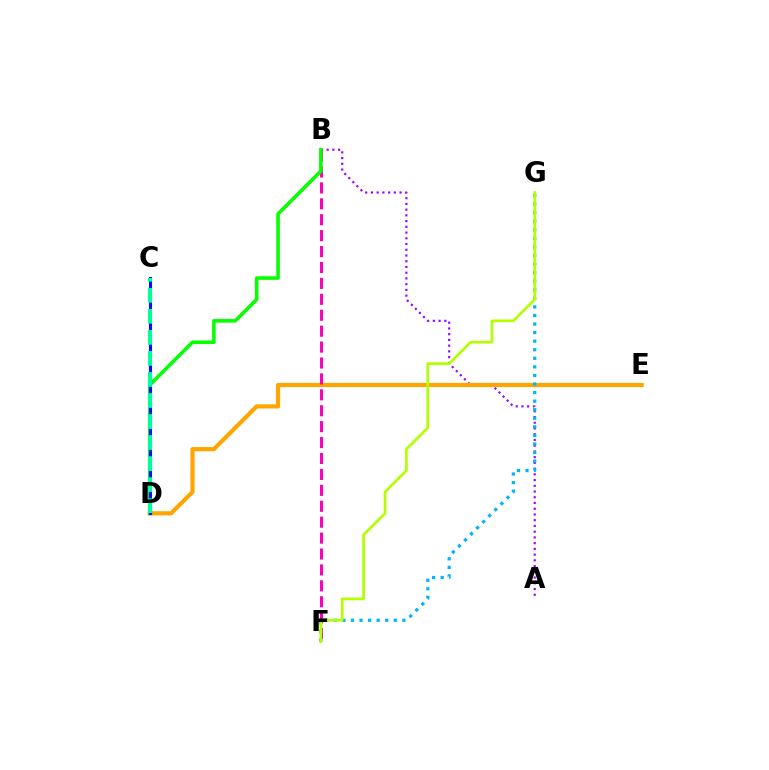{('A', 'B'): [{'color': '#9b00ff', 'line_style': 'dotted', 'thickness': 1.56}], ('D', 'E'): [{'color': '#ffa500', 'line_style': 'solid', 'thickness': 3.0}], ('B', 'F'): [{'color': '#ff00bd', 'line_style': 'dashed', 'thickness': 2.16}], ('C', 'D'): [{'color': '#ff0000', 'line_style': 'dotted', 'thickness': 1.86}, {'color': '#0010ff', 'line_style': 'solid', 'thickness': 2.25}, {'color': '#00ff9d', 'line_style': 'dashed', 'thickness': 2.86}], ('F', 'G'): [{'color': '#00b5ff', 'line_style': 'dotted', 'thickness': 2.33}, {'color': '#b3ff00', 'line_style': 'solid', 'thickness': 1.94}], ('B', 'D'): [{'color': '#08ff00', 'line_style': 'solid', 'thickness': 2.58}]}